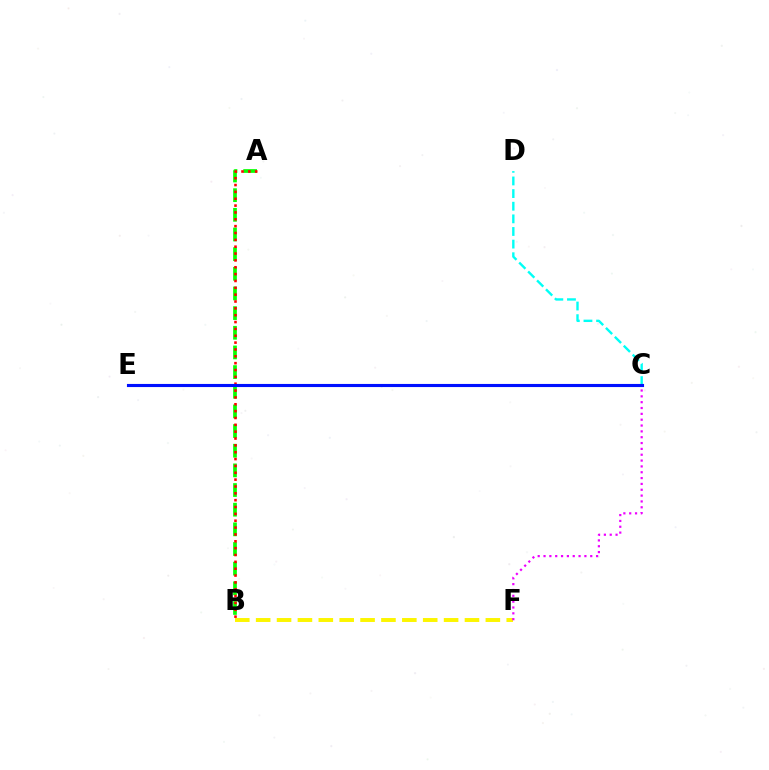{('C', 'D'): [{'color': '#00fff6', 'line_style': 'dashed', 'thickness': 1.72}], ('A', 'B'): [{'color': '#08ff00', 'line_style': 'dashed', 'thickness': 2.67}, {'color': '#ff0000', 'line_style': 'dotted', 'thickness': 1.86}], ('B', 'F'): [{'color': '#fcf500', 'line_style': 'dashed', 'thickness': 2.84}], ('C', 'F'): [{'color': '#ee00ff', 'line_style': 'dotted', 'thickness': 1.59}], ('C', 'E'): [{'color': '#0010ff', 'line_style': 'solid', 'thickness': 2.24}]}